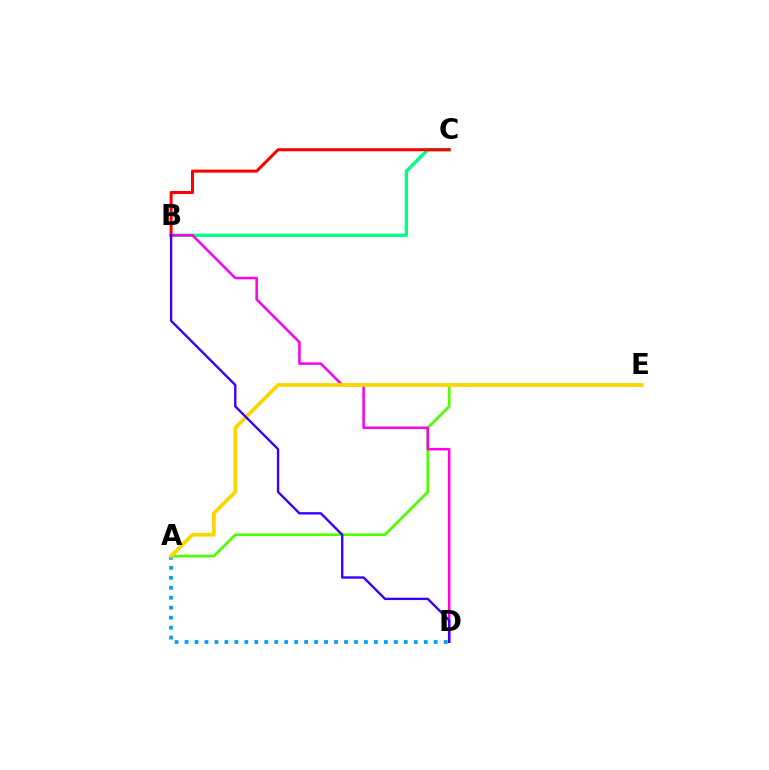{('B', 'C'): [{'color': '#00ff86', 'line_style': 'solid', 'thickness': 2.41}, {'color': '#ff0000', 'line_style': 'solid', 'thickness': 2.19}], ('A', 'E'): [{'color': '#4fff00', 'line_style': 'solid', 'thickness': 1.95}, {'color': '#ffd500', 'line_style': 'solid', 'thickness': 2.69}], ('B', 'D'): [{'color': '#ff00ed', 'line_style': 'solid', 'thickness': 1.82}, {'color': '#3700ff', 'line_style': 'solid', 'thickness': 1.7}], ('A', 'D'): [{'color': '#009eff', 'line_style': 'dotted', 'thickness': 2.71}]}